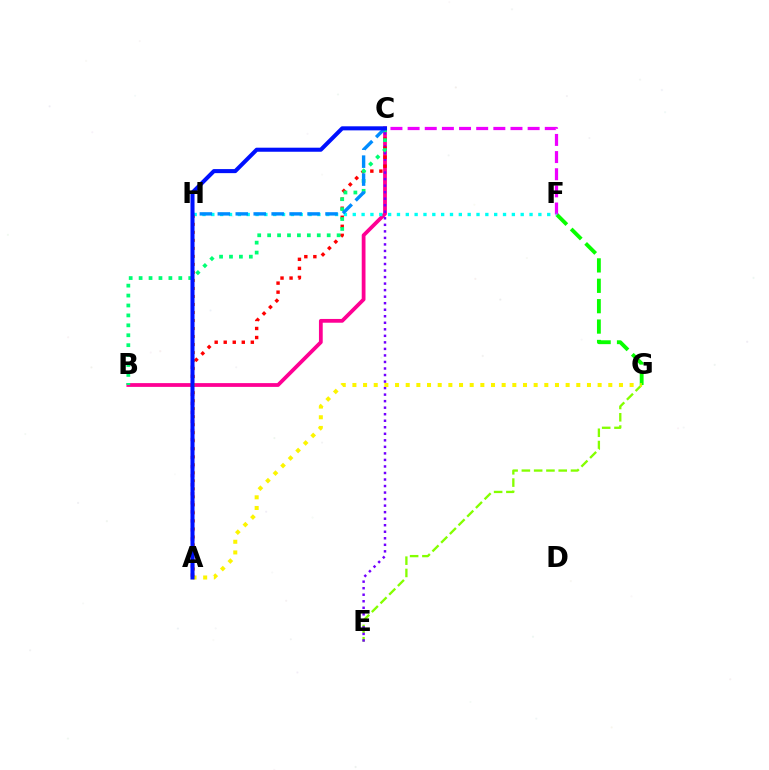{('E', 'G'): [{'color': '#84ff00', 'line_style': 'dashed', 'thickness': 1.67}], ('F', 'G'): [{'color': '#08ff00', 'line_style': 'dashed', 'thickness': 2.77}], ('B', 'C'): [{'color': '#ff0094', 'line_style': 'solid', 'thickness': 2.71}, {'color': '#00ff74', 'line_style': 'dotted', 'thickness': 2.7}], ('C', 'F'): [{'color': '#ee00ff', 'line_style': 'dashed', 'thickness': 2.33}], ('F', 'H'): [{'color': '#00fff6', 'line_style': 'dotted', 'thickness': 2.4}], ('A', 'H'): [{'color': '#ff7c00', 'line_style': 'dotted', 'thickness': 2.18}], ('C', 'E'): [{'color': '#7200ff', 'line_style': 'dotted', 'thickness': 1.77}], ('A', 'G'): [{'color': '#fcf500', 'line_style': 'dotted', 'thickness': 2.9}], ('A', 'C'): [{'color': '#ff0000', 'line_style': 'dotted', 'thickness': 2.46}, {'color': '#0010ff', 'line_style': 'solid', 'thickness': 2.92}], ('C', 'H'): [{'color': '#008cff', 'line_style': 'dashed', 'thickness': 2.44}]}